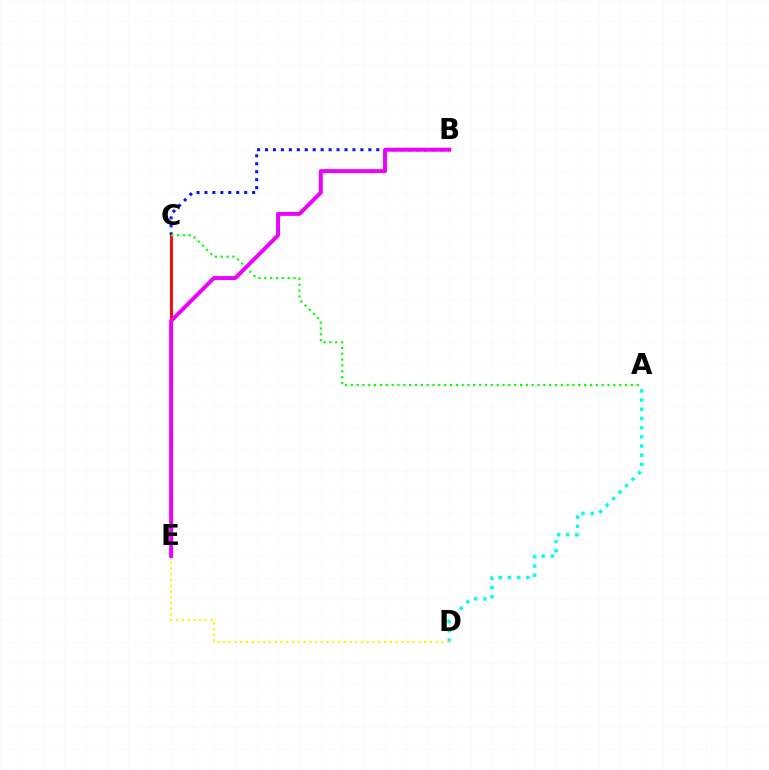{('B', 'C'): [{'color': '#0010ff', 'line_style': 'dotted', 'thickness': 2.16}], ('C', 'E'): [{'color': '#ff0000', 'line_style': 'solid', 'thickness': 2.05}], ('A', 'D'): [{'color': '#00fff6', 'line_style': 'dotted', 'thickness': 2.49}], ('A', 'C'): [{'color': '#08ff00', 'line_style': 'dotted', 'thickness': 1.59}], ('D', 'E'): [{'color': '#fcf500', 'line_style': 'dotted', 'thickness': 1.56}], ('B', 'E'): [{'color': '#ee00ff', 'line_style': 'solid', 'thickness': 2.85}]}